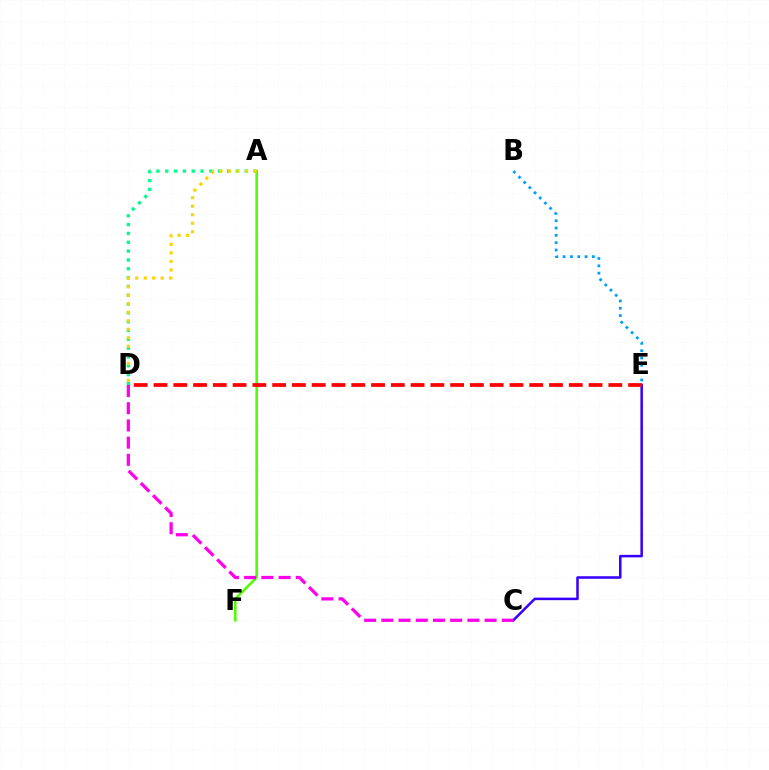{('C', 'E'): [{'color': '#3700ff', 'line_style': 'solid', 'thickness': 1.82}], ('A', 'D'): [{'color': '#00ff86', 'line_style': 'dotted', 'thickness': 2.4}, {'color': '#ffd500', 'line_style': 'dotted', 'thickness': 2.31}], ('A', 'F'): [{'color': '#4fff00', 'line_style': 'solid', 'thickness': 1.86}], ('D', 'E'): [{'color': '#ff0000', 'line_style': 'dashed', 'thickness': 2.69}], ('C', 'D'): [{'color': '#ff00ed', 'line_style': 'dashed', 'thickness': 2.34}], ('B', 'E'): [{'color': '#009eff', 'line_style': 'dotted', 'thickness': 1.99}]}